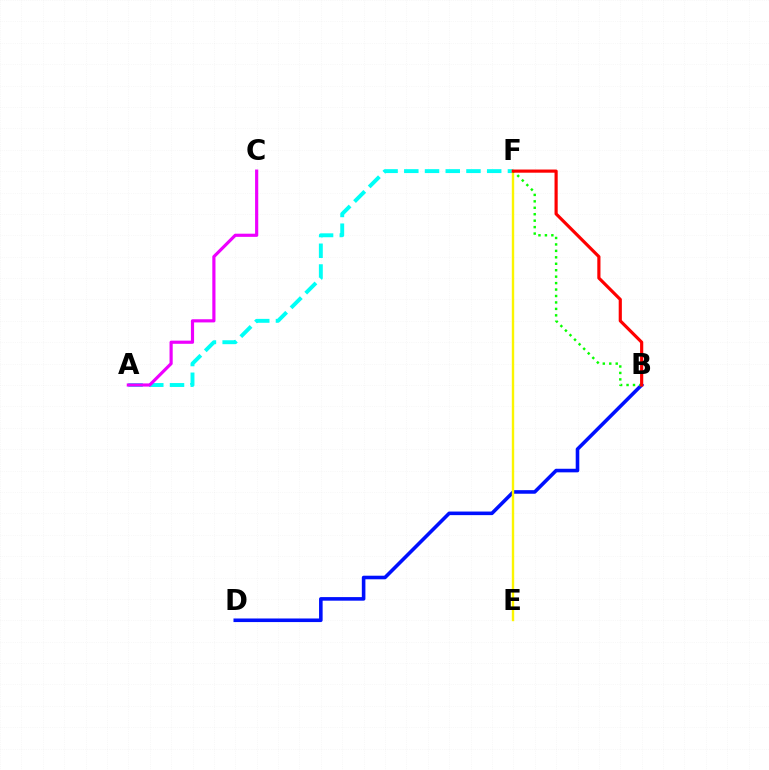{('A', 'F'): [{'color': '#00fff6', 'line_style': 'dashed', 'thickness': 2.82}], ('A', 'C'): [{'color': '#ee00ff', 'line_style': 'solid', 'thickness': 2.28}], ('B', 'D'): [{'color': '#0010ff', 'line_style': 'solid', 'thickness': 2.58}], ('E', 'F'): [{'color': '#fcf500', 'line_style': 'solid', 'thickness': 1.72}], ('B', 'F'): [{'color': '#08ff00', 'line_style': 'dotted', 'thickness': 1.75}, {'color': '#ff0000', 'line_style': 'solid', 'thickness': 2.28}]}